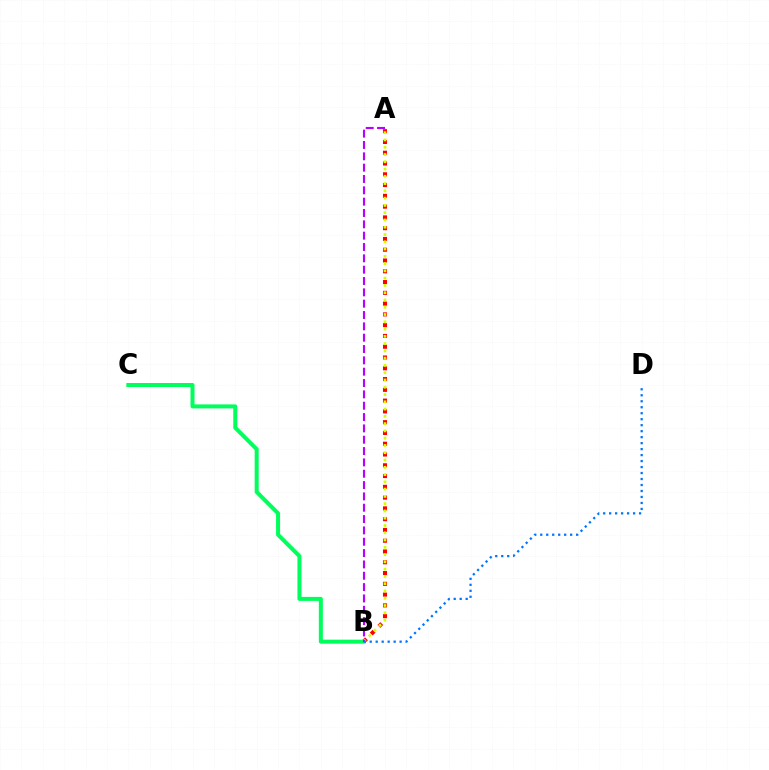{('A', 'B'): [{'color': '#ff0000', 'line_style': 'dotted', 'thickness': 2.93}, {'color': '#d1ff00', 'line_style': 'dotted', 'thickness': 1.98}, {'color': '#b900ff', 'line_style': 'dashed', 'thickness': 1.54}], ('B', 'C'): [{'color': '#00ff5c', 'line_style': 'solid', 'thickness': 2.89}], ('B', 'D'): [{'color': '#0074ff', 'line_style': 'dotted', 'thickness': 1.63}]}